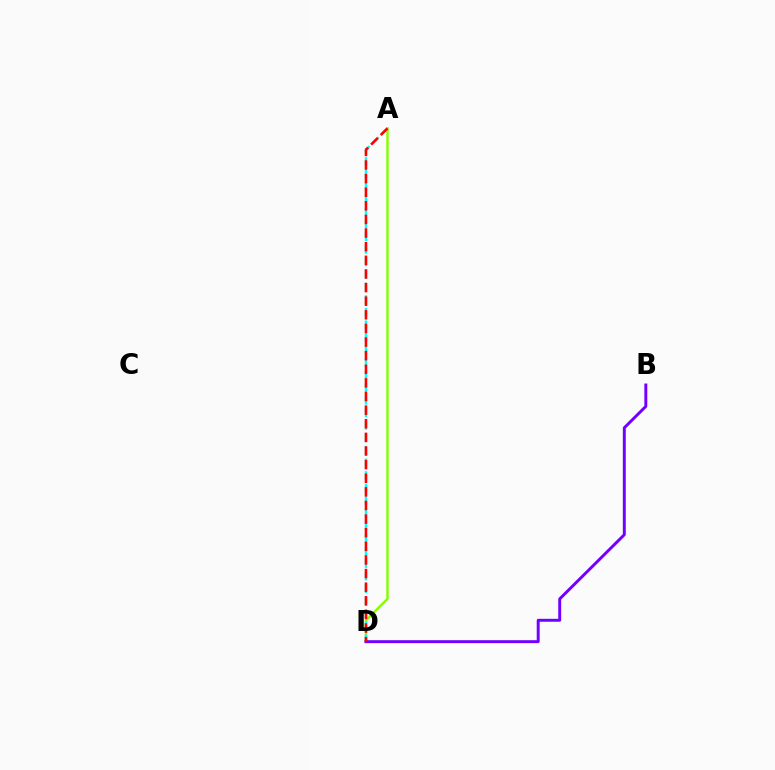{('A', 'D'): [{'color': '#84ff00', 'line_style': 'solid', 'thickness': 1.75}, {'color': '#00fff6', 'line_style': 'dashed', 'thickness': 1.71}, {'color': '#ff0000', 'line_style': 'dashed', 'thickness': 1.85}], ('B', 'D'): [{'color': '#7200ff', 'line_style': 'solid', 'thickness': 2.12}]}